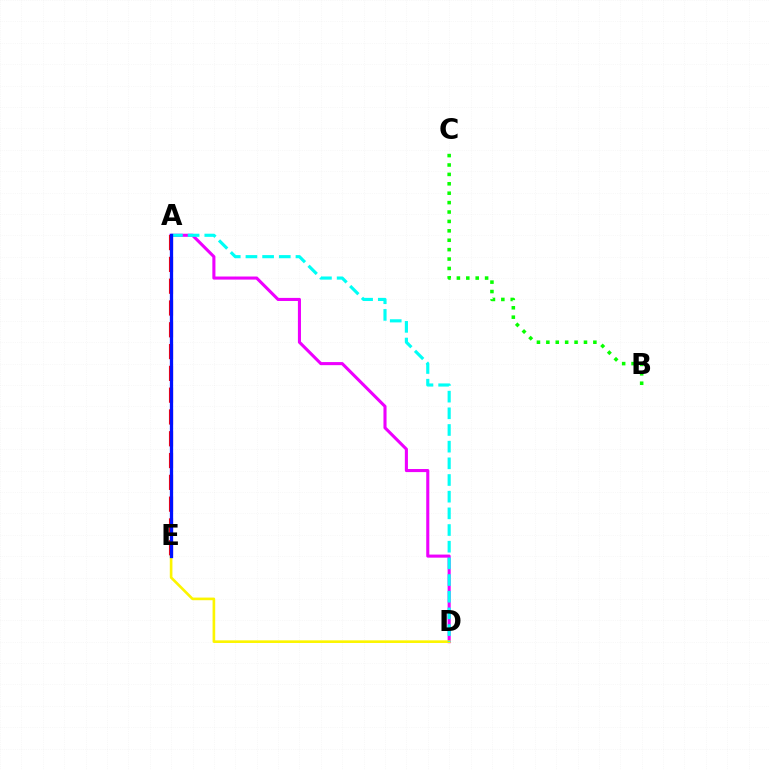{('A', 'D'): [{'color': '#ee00ff', 'line_style': 'solid', 'thickness': 2.22}, {'color': '#00fff6', 'line_style': 'dashed', 'thickness': 2.27}], ('D', 'E'): [{'color': '#fcf500', 'line_style': 'solid', 'thickness': 1.9}], ('A', 'E'): [{'color': '#ff0000', 'line_style': 'dashed', 'thickness': 2.96}, {'color': '#0010ff', 'line_style': 'solid', 'thickness': 2.36}], ('B', 'C'): [{'color': '#08ff00', 'line_style': 'dotted', 'thickness': 2.56}]}